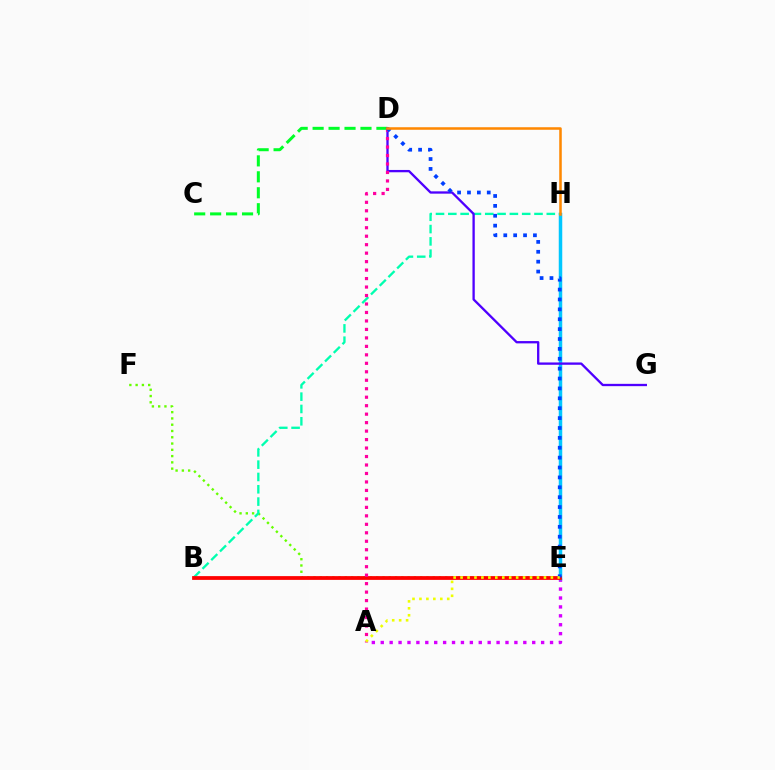{('E', 'F'): [{'color': '#66ff00', 'line_style': 'dotted', 'thickness': 1.71}], ('A', 'E'): [{'color': '#d600ff', 'line_style': 'dotted', 'thickness': 2.42}, {'color': '#eeff00', 'line_style': 'dotted', 'thickness': 1.89}], ('E', 'H'): [{'color': '#00c7ff', 'line_style': 'solid', 'thickness': 2.52}], ('C', 'D'): [{'color': '#00ff27', 'line_style': 'dashed', 'thickness': 2.17}], ('B', 'H'): [{'color': '#00ffaf', 'line_style': 'dashed', 'thickness': 1.67}], ('D', 'G'): [{'color': '#4f00ff', 'line_style': 'solid', 'thickness': 1.67}], ('B', 'E'): [{'color': '#ff0000', 'line_style': 'solid', 'thickness': 2.72}], ('A', 'D'): [{'color': '#ff00a0', 'line_style': 'dotted', 'thickness': 2.3}], ('D', 'E'): [{'color': '#003fff', 'line_style': 'dotted', 'thickness': 2.69}], ('D', 'H'): [{'color': '#ff8800', 'line_style': 'solid', 'thickness': 1.82}]}